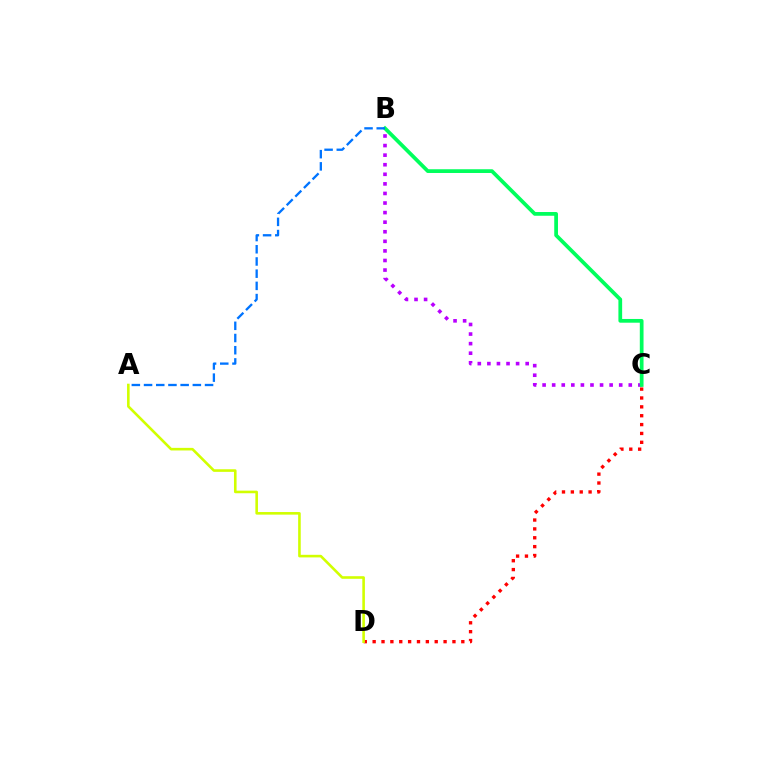{('C', 'D'): [{'color': '#ff0000', 'line_style': 'dotted', 'thickness': 2.41}], ('B', 'C'): [{'color': '#b900ff', 'line_style': 'dotted', 'thickness': 2.6}, {'color': '#00ff5c', 'line_style': 'solid', 'thickness': 2.69}], ('A', 'D'): [{'color': '#d1ff00', 'line_style': 'solid', 'thickness': 1.87}], ('A', 'B'): [{'color': '#0074ff', 'line_style': 'dashed', 'thickness': 1.66}]}